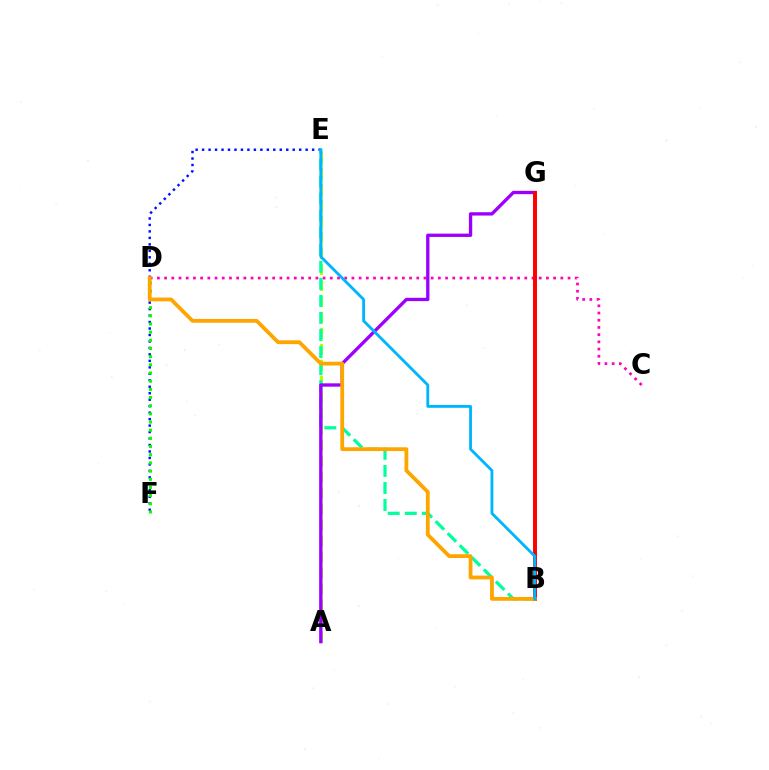{('A', 'E'): [{'color': '#b3ff00', 'line_style': 'dashed', 'thickness': 2.17}], ('E', 'F'): [{'color': '#0010ff', 'line_style': 'dotted', 'thickness': 1.76}], ('C', 'D'): [{'color': '#ff00bd', 'line_style': 'dotted', 'thickness': 1.96}], ('B', 'E'): [{'color': '#00ff9d', 'line_style': 'dashed', 'thickness': 2.32}, {'color': '#00b5ff', 'line_style': 'solid', 'thickness': 2.04}], ('D', 'F'): [{'color': '#08ff00', 'line_style': 'dotted', 'thickness': 2.22}], ('A', 'G'): [{'color': '#9b00ff', 'line_style': 'solid', 'thickness': 2.39}], ('B', 'G'): [{'color': '#ff0000', 'line_style': 'solid', 'thickness': 2.85}], ('B', 'D'): [{'color': '#ffa500', 'line_style': 'solid', 'thickness': 2.73}]}